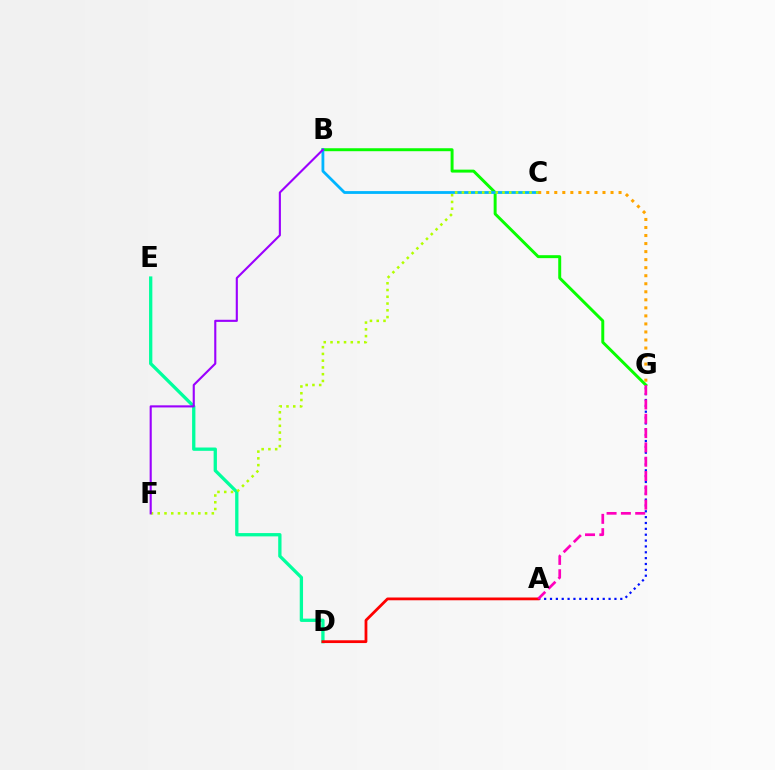{('B', 'G'): [{'color': '#08ff00', 'line_style': 'solid', 'thickness': 2.13}], ('A', 'G'): [{'color': '#0010ff', 'line_style': 'dotted', 'thickness': 1.59}, {'color': '#ff00bd', 'line_style': 'dashed', 'thickness': 1.94}], ('D', 'E'): [{'color': '#00ff9d', 'line_style': 'solid', 'thickness': 2.38}], ('A', 'D'): [{'color': '#ff0000', 'line_style': 'solid', 'thickness': 2.0}], ('B', 'C'): [{'color': '#00b5ff', 'line_style': 'solid', 'thickness': 2.02}], ('C', 'G'): [{'color': '#ffa500', 'line_style': 'dotted', 'thickness': 2.18}], ('C', 'F'): [{'color': '#b3ff00', 'line_style': 'dotted', 'thickness': 1.84}], ('B', 'F'): [{'color': '#9b00ff', 'line_style': 'solid', 'thickness': 1.52}]}